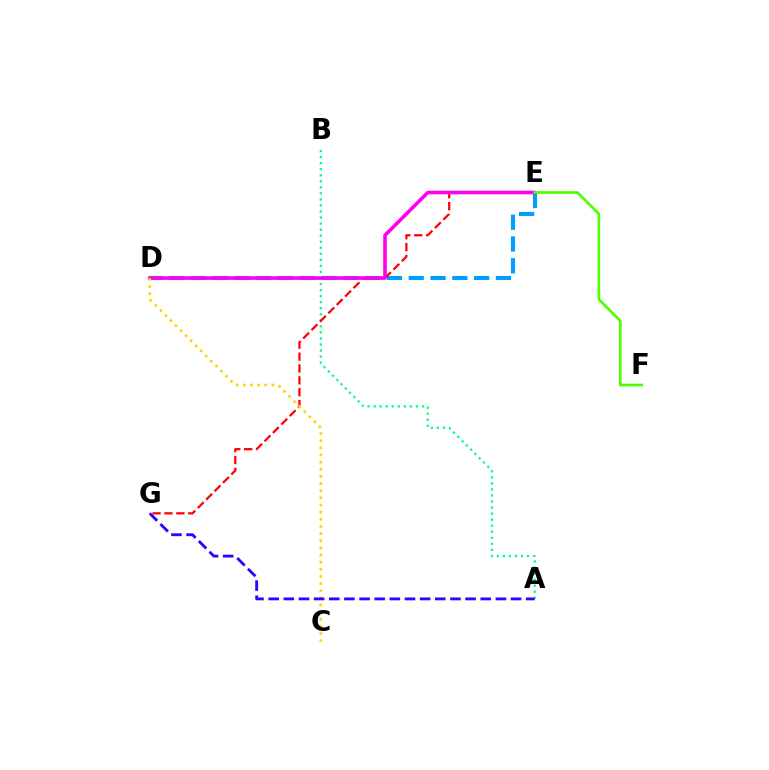{('D', 'E'): [{'color': '#009eff', 'line_style': 'dashed', 'thickness': 2.96}, {'color': '#ff00ed', 'line_style': 'solid', 'thickness': 2.6}], ('A', 'B'): [{'color': '#00ff86', 'line_style': 'dotted', 'thickness': 1.64}], ('E', 'G'): [{'color': '#ff0000', 'line_style': 'dashed', 'thickness': 1.61}], ('C', 'D'): [{'color': '#ffd500', 'line_style': 'dotted', 'thickness': 1.94}], ('A', 'G'): [{'color': '#3700ff', 'line_style': 'dashed', 'thickness': 2.06}], ('E', 'F'): [{'color': '#4fff00', 'line_style': 'solid', 'thickness': 1.95}]}